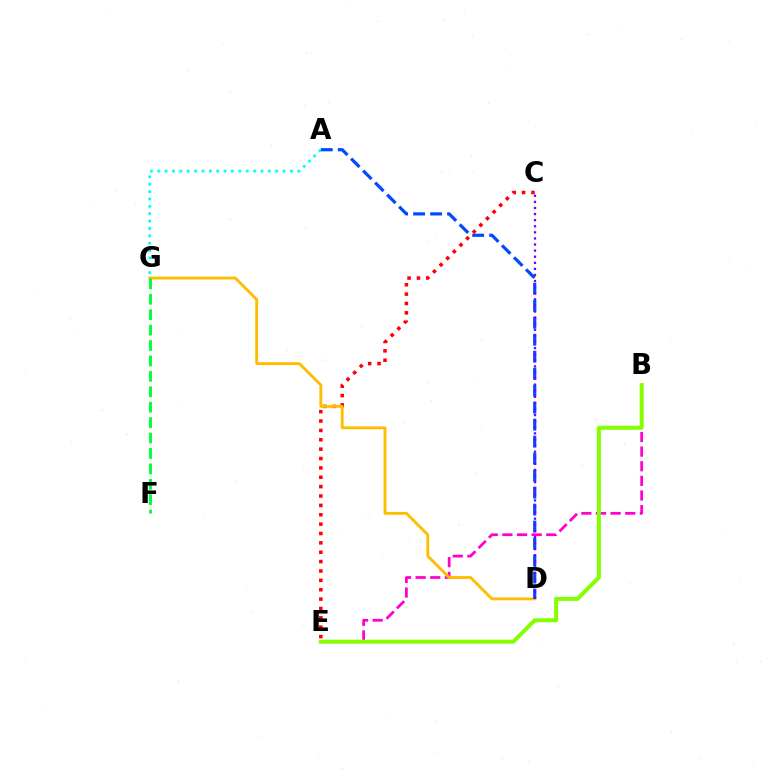{('A', 'G'): [{'color': '#00fff6', 'line_style': 'dotted', 'thickness': 2.0}], ('C', 'E'): [{'color': '#ff0000', 'line_style': 'dotted', 'thickness': 2.55}], ('B', 'E'): [{'color': '#ff00cf', 'line_style': 'dashed', 'thickness': 1.99}, {'color': '#84ff00', 'line_style': 'solid', 'thickness': 2.87}], ('D', 'G'): [{'color': '#ffbd00', 'line_style': 'solid', 'thickness': 2.07}], ('F', 'G'): [{'color': '#00ff39', 'line_style': 'dashed', 'thickness': 2.09}], ('A', 'D'): [{'color': '#004bff', 'line_style': 'dashed', 'thickness': 2.31}], ('C', 'D'): [{'color': '#7200ff', 'line_style': 'dotted', 'thickness': 1.66}]}